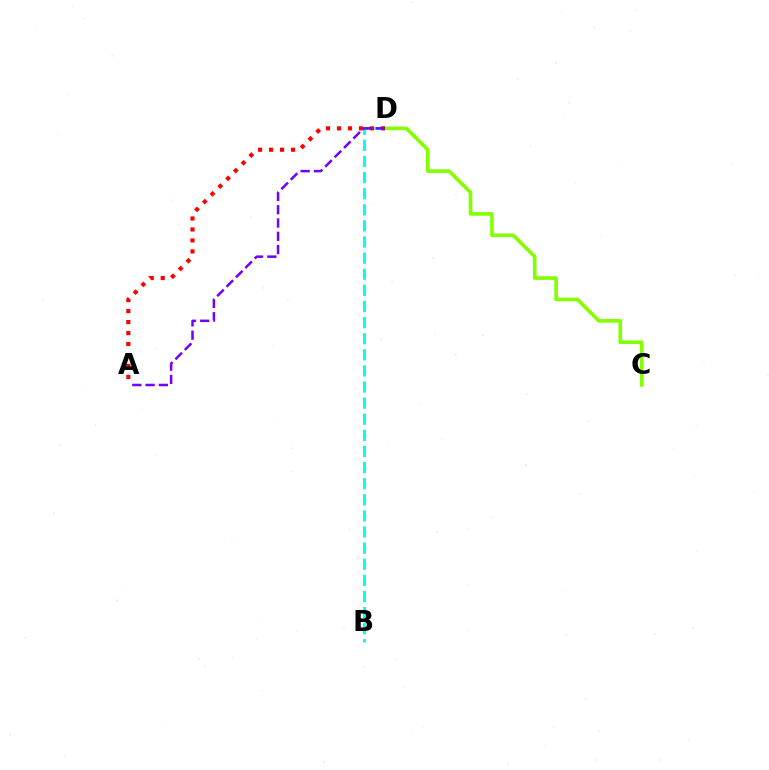{('C', 'D'): [{'color': '#84ff00', 'line_style': 'solid', 'thickness': 2.62}], ('B', 'D'): [{'color': '#00fff6', 'line_style': 'dashed', 'thickness': 2.19}], ('A', 'D'): [{'color': '#ff0000', 'line_style': 'dotted', 'thickness': 2.98}, {'color': '#7200ff', 'line_style': 'dashed', 'thickness': 1.8}]}